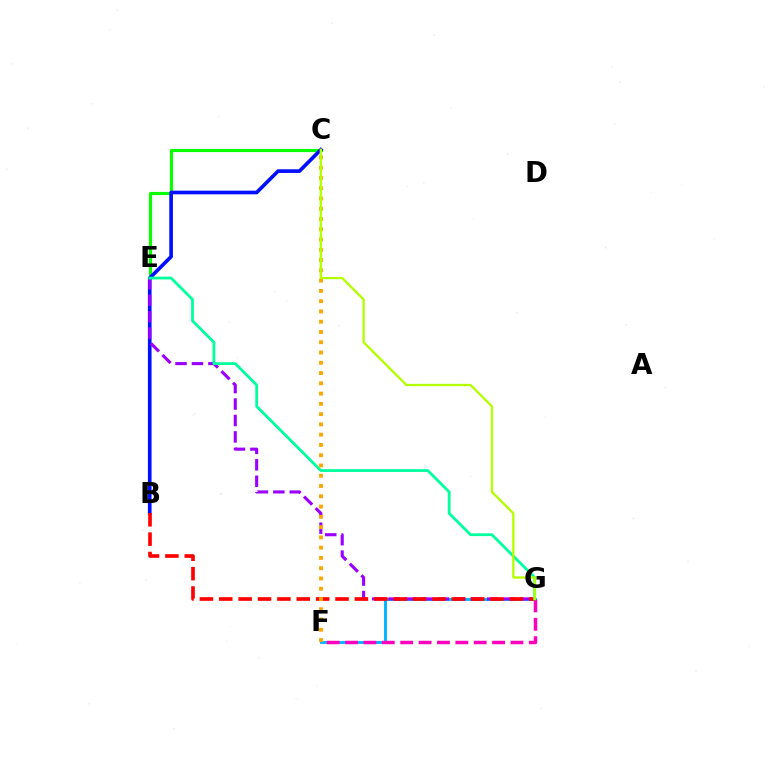{('C', 'E'): [{'color': '#08ff00', 'line_style': 'solid', 'thickness': 2.27}], ('B', 'C'): [{'color': '#0010ff', 'line_style': 'solid', 'thickness': 2.64}], ('F', 'G'): [{'color': '#00b5ff', 'line_style': 'solid', 'thickness': 2.06}, {'color': '#ff00bd', 'line_style': 'dashed', 'thickness': 2.5}], ('E', 'G'): [{'color': '#9b00ff', 'line_style': 'dashed', 'thickness': 2.23}, {'color': '#00ff9d', 'line_style': 'solid', 'thickness': 2.0}], ('B', 'G'): [{'color': '#ff0000', 'line_style': 'dashed', 'thickness': 2.63}], ('C', 'F'): [{'color': '#ffa500', 'line_style': 'dotted', 'thickness': 2.79}], ('C', 'G'): [{'color': '#b3ff00', 'line_style': 'solid', 'thickness': 1.66}]}